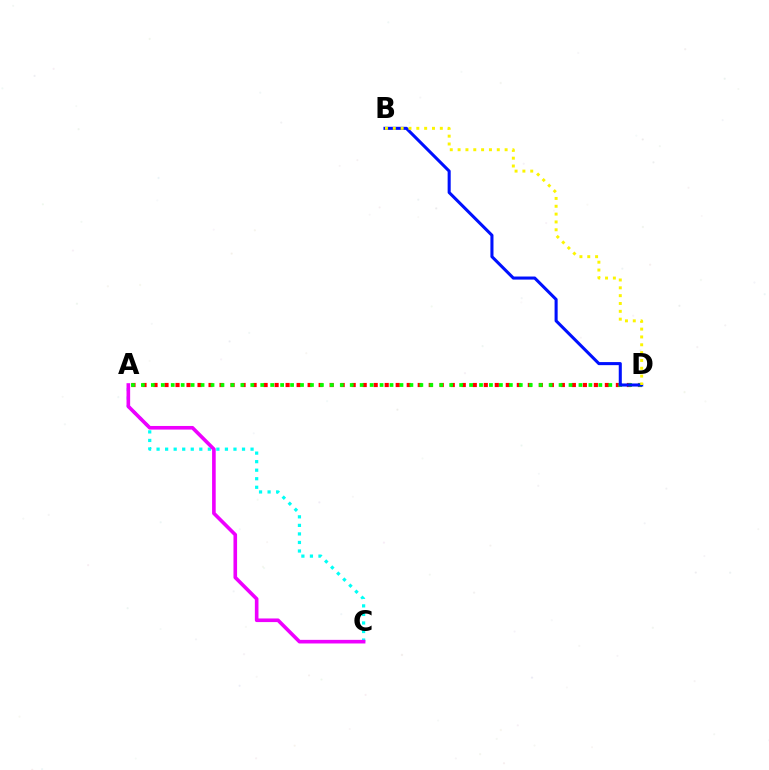{('A', 'C'): [{'color': '#00fff6', 'line_style': 'dotted', 'thickness': 2.32}, {'color': '#ee00ff', 'line_style': 'solid', 'thickness': 2.6}], ('A', 'D'): [{'color': '#ff0000', 'line_style': 'dotted', 'thickness': 2.99}, {'color': '#08ff00', 'line_style': 'dotted', 'thickness': 2.7}], ('B', 'D'): [{'color': '#0010ff', 'line_style': 'solid', 'thickness': 2.21}, {'color': '#fcf500', 'line_style': 'dotted', 'thickness': 2.13}]}